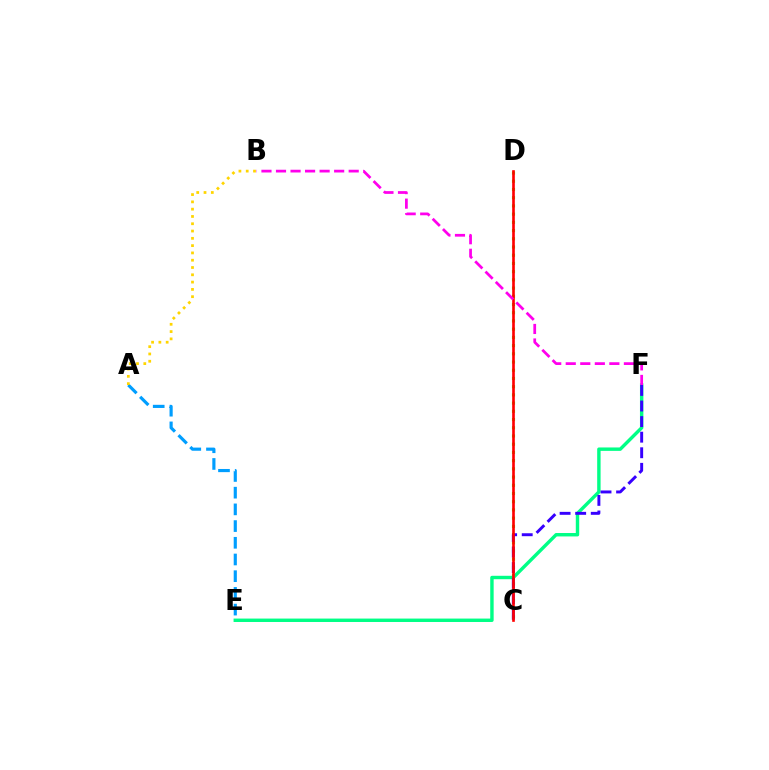{('A', 'E'): [{'color': '#009eff', 'line_style': 'dashed', 'thickness': 2.27}], ('C', 'D'): [{'color': '#4fff00', 'line_style': 'dotted', 'thickness': 2.23}, {'color': '#ff0000', 'line_style': 'solid', 'thickness': 1.9}], ('E', 'F'): [{'color': '#00ff86', 'line_style': 'solid', 'thickness': 2.46}], ('C', 'F'): [{'color': '#3700ff', 'line_style': 'dashed', 'thickness': 2.12}], ('A', 'B'): [{'color': '#ffd500', 'line_style': 'dotted', 'thickness': 1.98}], ('B', 'F'): [{'color': '#ff00ed', 'line_style': 'dashed', 'thickness': 1.97}]}